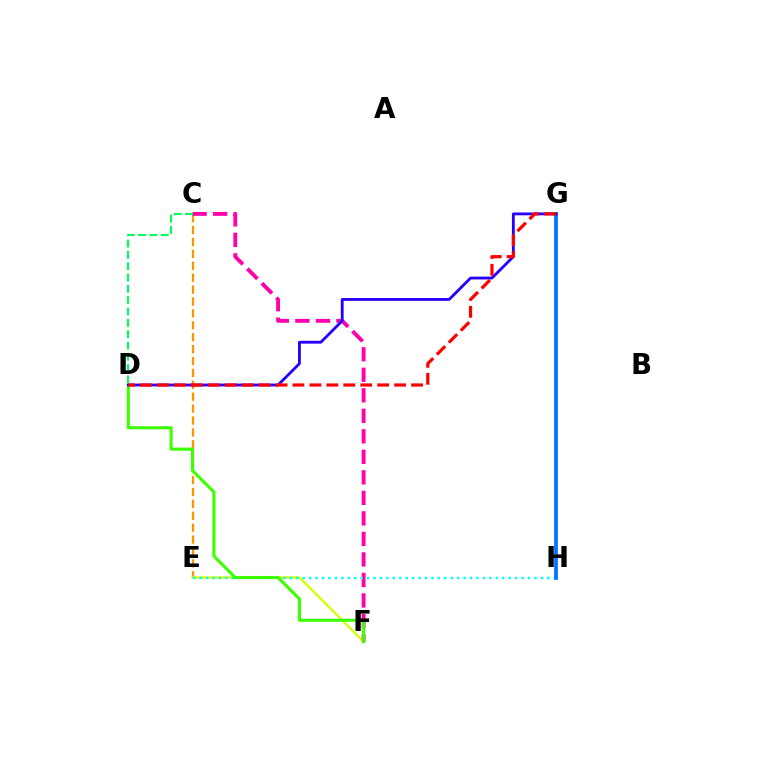{('C', 'E'): [{'color': '#ff9400', 'line_style': 'dashed', 'thickness': 1.62}], ('E', 'F'): [{'color': '#d1ff00', 'line_style': 'solid', 'thickness': 1.66}], ('C', 'F'): [{'color': '#ff00ac', 'line_style': 'dashed', 'thickness': 2.79}], ('G', 'H'): [{'color': '#b900ff', 'line_style': 'dotted', 'thickness': 1.69}, {'color': '#0074ff', 'line_style': 'solid', 'thickness': 2.68}], ('E', 'H'): [{'color': '#00fff6', 'line_style': 'dotted', 'thickness': 1.75}], ('D', 'F'): [{'color': '#3dff00', 'line_style': 'solid', 'thickness': 2.23}], ('D', 'G'): [{'color': '#2500ff', 'line_style': 'solid', 'thickness': 2.04}, {'color': '#ff0000', 'line_style': 'dashed', 'thickness': 2.3}], ('C', 'D'): [{'color': '#00ff5c', 'line_style': 'dashed', 'thickness': 1.54}]}